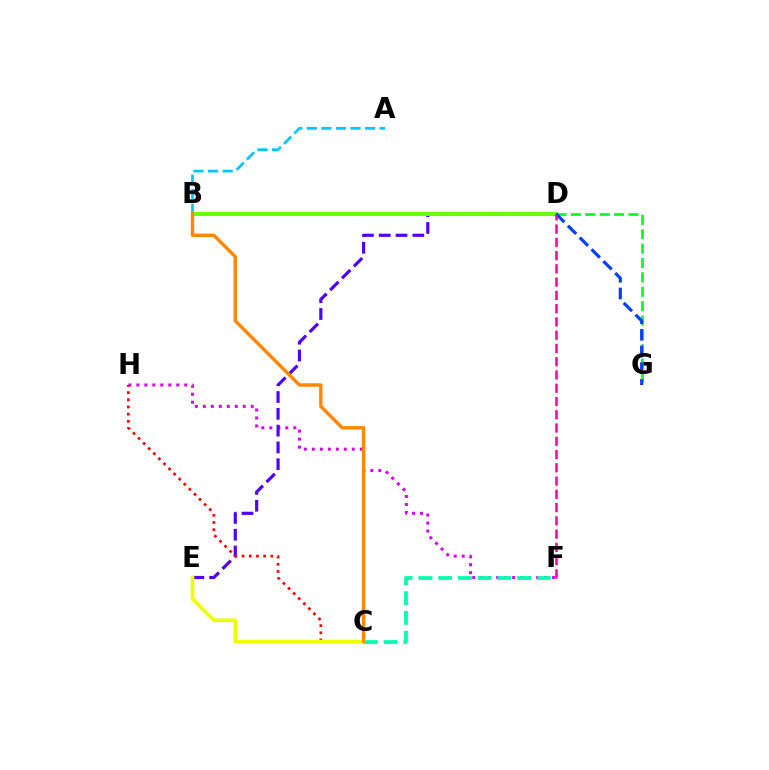{('F', 'H'): [{'color': '#d600ff', 'line_style': 'dotted', 'thickness': 2.17}], ('A', 'B'): [{'color': '#00c7ff', 'line_style': 'dashed', 'thickness': 1.98}], ('D', 'E'): [{'color': '#4f00ff', 'line_style': 'dashed', 'thickness': 2.28}], ('C', 'F'): [{'color': '#00ffaf', 'line_style': 'dashed', 'thickness': 2.68}], ('B', 'D'): [{'color': '#66ff00', 'line_style': 'solid', 'thickness': 2.82}], ('C', 'H'): [{'color': '#ff0000', 'line_style': 'dotted', 'thickness': 1.95}], ('C', 'E'): [{'color': '#eeff00', 'line_style': 'solid', 'thickness': 2.63}], ('D', 'G'): [{'color': '#00ff27', 'line_style': 'dashed', 'thickness': 1.95}, {'color': '#003fff', 'line_style': 'dashed', 'thickness': 2.27}], ('B', 'C'): [{'color': '#ff8800', 'line_style': 'solid', 'thickness': 2.46}], ('D', 'F'): [{'color': '#ff00a0', 'line_style': 'dashed', 'thickness': 1.8}]}